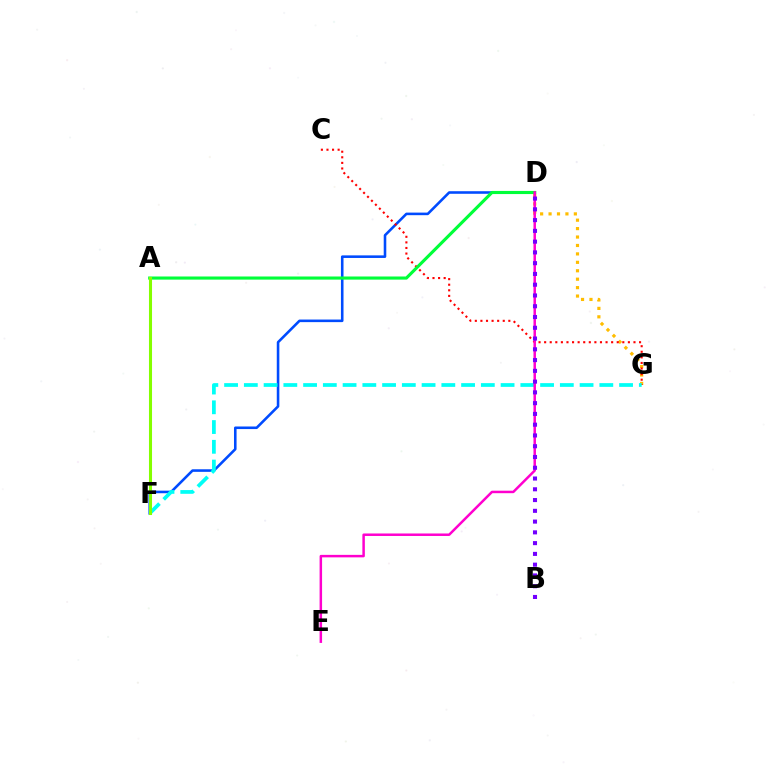{('D', 'G'): [{'color': '#ffbd00', 'line_style': 'dotted', 'thickness': 2.29}], ('D', 'F'): [{'color': '#004bff', 'line_style': 'solid', 'thickness': 1.86}], ('C', 'G'): [{'color': '#ff0000', 'line_style': 'dotted', 'thickness': 1.52}], ('A', 'D'): [{'color': '#00ff39', 'line_style': 'solid', 'thickness': 2.25}], ('F', 'G'): [{'color': '#00fff6', 'line_style': 'dashed', 'thickness': 2.68}], ('A', 'F'): [{'color': '#84ff00', 'line_style': 'solid', 'thickness': 2.2}], ('D', 'E'): [{'color': '#ff00cf', 'line_style': 'solid', 'thickness': 1.79}], ('B', 'D'): [{'color': '#7200ff', 'line_style': 'dotted', 'thickness': 2.93}]}